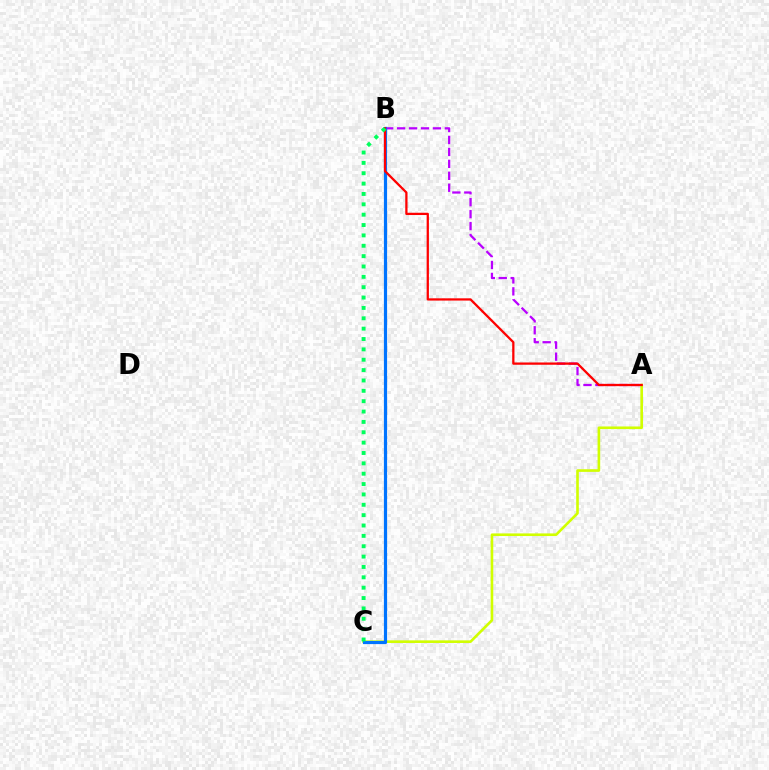{('A', 'C'): [{'color': '#d1ff00', 'line_style': 'solid', 'thickness': 1.89}], ('A', 'B'): [{'color': '#b900ff', 'line_style': 'dashed', 'thickness': 1.62}, {'color': '#ff0000', 'line_style': 'solid', 'thickness': 1.64}], ('B', 'C'): [{'color': '#0074ff', 'line_style': 'solid', 'thickness': 2.3}, {'color': '#00ff5c', 'line_style': 'dotted', 'thickness': 2.82}]}